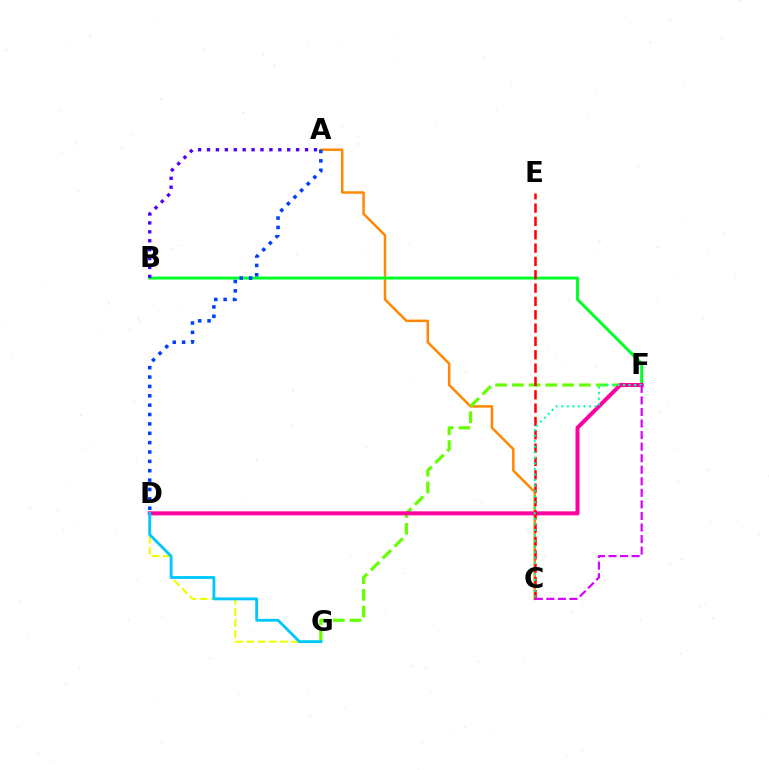{('A', 'C'): [{'color': '#ff8800', 'line_style': 'solid', 'thickness': 1.79}], ('F', 'G'): [{'color': '#66ff00', 'line_style': 'dashed', 'thickness': 2.28}], ('B', 'F'): [{'color': '#00ff27', 'line_style': 'solid', 'thickness': 2.11}], ('D', 'F'): [{'color': '#ff00a0', 'line_style': 'solid', 'thickness': 2.89}], ('C', 'E'): [{'color': '#ff0000', 'line_style': 'dashed', 'thickness': 1.81}], ('D', 'G'): [{'color': '#eeff00', 'line_style': 'dashed', 'thickness': 1.52}, {'color': '#00c7ff', 'line_style': 'solid', 'thickness': 2.05}], ('A', 'D'): [{'color': '#003fff', 'line_style': 'dotted', 'thickness': 2.54}], ('A', 'B'): [{'color': '#4f00ff', 'line_style': 'dotted', 'thickness': 2.42}], ('C', 'F'): [{'color': '#00ffaf', 'line_style': 'dotted', 'thickness': 1.51}, {'color': '#d600ff', 'line_style': 'dashed', 'thickness': 1.57}]}